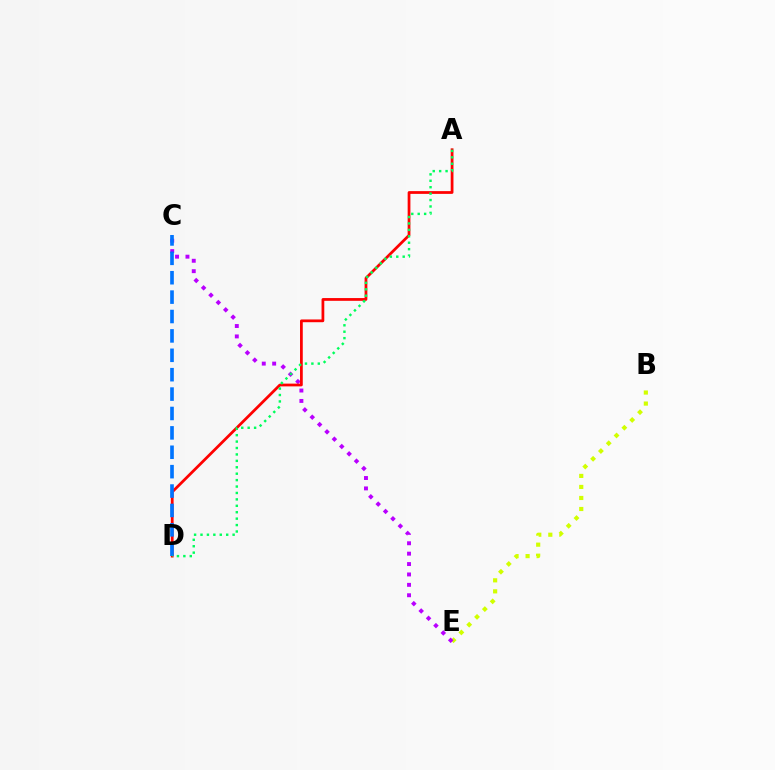{('B', 'E'): [{'color': '#d1ff00', 'line_style': 'dotted', 'thickness': 3.0}], ('C', 'E'): [{'color': '#b900ff', 'line_style': 'dotted', 'thickness': 2.82}], ('A', 'D'): [{'color': '#ff0000', 'line_style': 'solid', 'thickness': 1.98}, {'color': '#00ff5c', 'line_style': 'dotted', 'thickness': 1.74}], ('C', 'D'): [{'color': '#0074ff', 'line_style': 'dashed', 'thickness': 2.63}]}